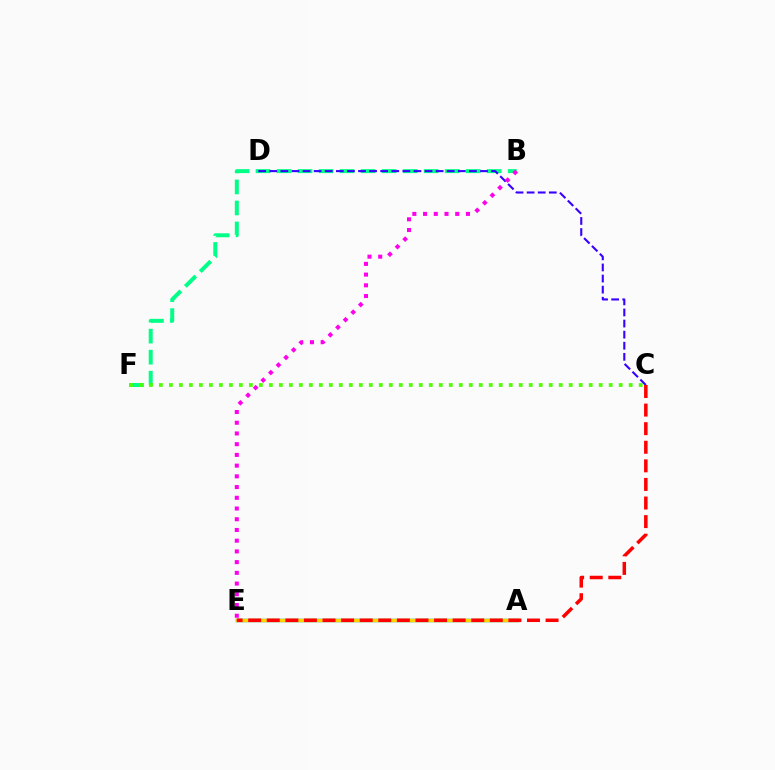{('A', 'E'): [{'color': '#009eff', 'line_style': 'solid', 'thickness': 2.5}, {'color': '#ffd500', 'line_style': 'solid', 'thickness': 2.51}], ('B', 'F'): [{'color': '#00ff86', 'line_style': 'dashed', 'thickness': 2.86}], ('C', 'F'): [{'color': '#4fff00', 'line_style': 'dotted', 'thickness': 2.72}], ('C', 'D'): [{'color': '#3700ff', 'line_style': 'dashed', 'thickness': 1.51}], ('B', 'E'): [{'color': '#ff00ed', 'line_style': 'dotted', 'thickness': 2.91}], ('C', 'E'): [{'color': '#ff0000', 'line_style': 'dashed', 'thickness': 2.53}]}